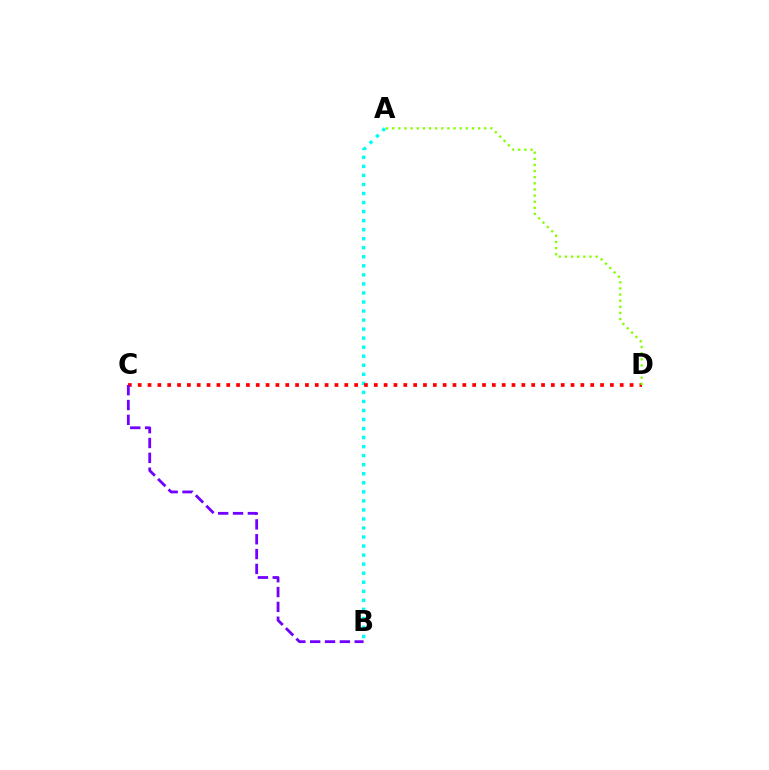{('A', 'B'): [{'color': '#00fff6', 'line_style': 'dotted', 'thickness': 2.46}], ('C', 'D'): [{'color': '#ff0000', 'line_style': 'dotted', 'thickness': 2.67}], ('A', 'D'): [{'color': '#84ff00', 'line_style': 'dotted', 'thickness': 1.67}], ('B', 'C'): [{'color': '#7200ff', 'line_style': 'dashed', 'thickness': 2.02}]}